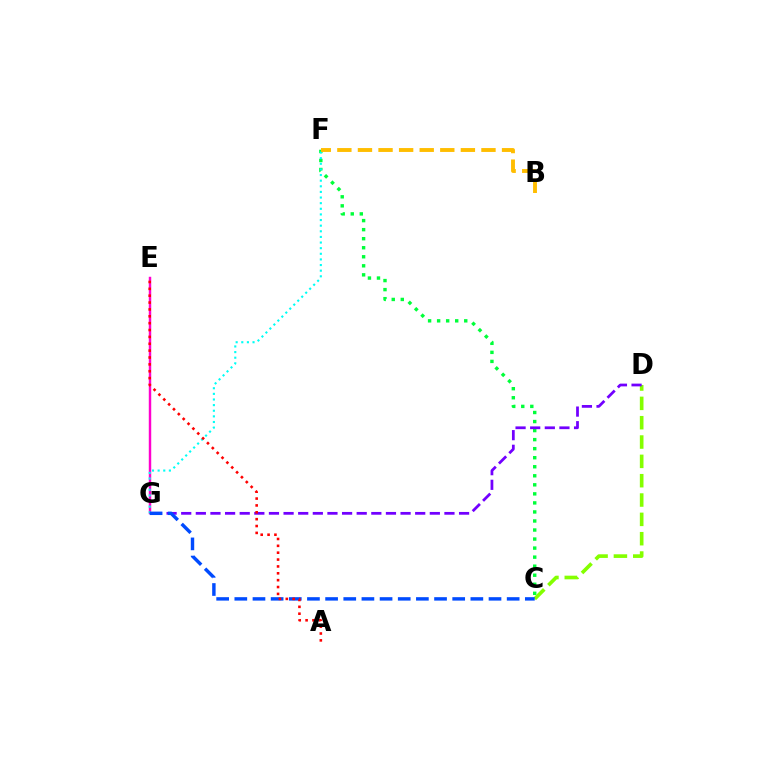{('E', 'G'): [{'color': '#ff00cf', 'line_style': 'solid', 'thickness': 1.76}], ('C', 'F'): [{'color': '#00ff39', 'line_style': 'dotted', 'thickness': 2.46}], ('C', 'D'): [{'color': '#84ff00', 'line_style': 'dashed', 'thickness': 2.63}], ('F', 'G'): [{'color': '#00fff6', 'line_style': 'dotted', 'thickness': 1.53}], ('D', 'G'): [{'color': '#7200ff', 'line_style': 'dashed', 'thickness': 1.99}], ('C', 'G'): [{'color': '#004bff', 'line_style': 'dashed', 'thickness': 2.47}], ('A', 'E'): [{'color': '#ff0000', 'line_style': 'dotted', 'thickness': 1.87}], ('B', 'F'): [{'color': '#ffbd00', 'line_style': 'dashed', 'thickness': 2.8}]}